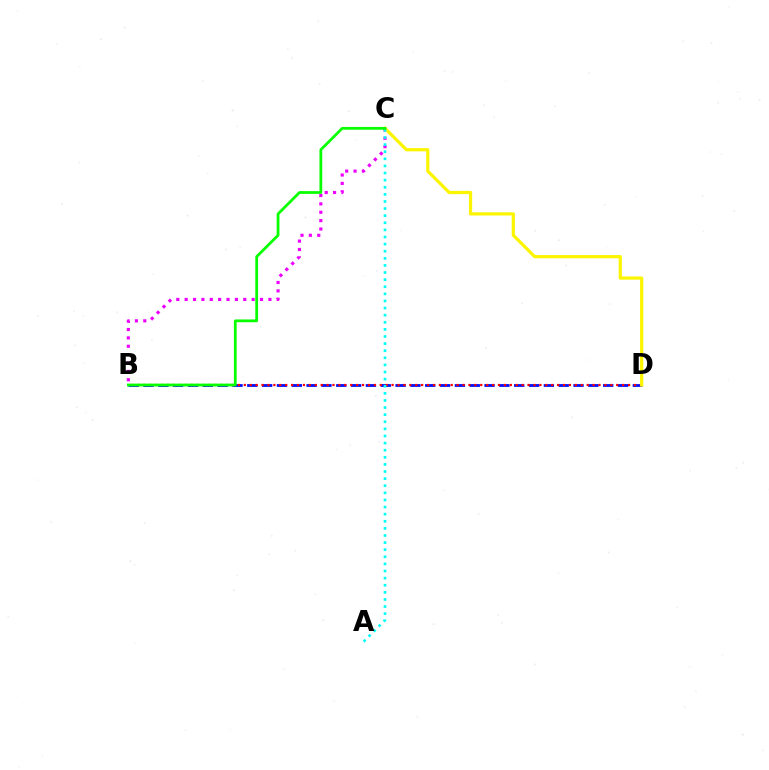{('B', 'D'): [{'color': '#0010ff', 'line_style': 'dashed', 'thickness': 2.01}, {'color': '#ff0000', 'line_style': 'dotted', 'thickness': 1.61}], ('B', 'C'): [{'color': '#ee00ff', 'line_style': 'dotted', 'thickness': 2.28}, {'color': '#08ff00', 'line_style': 'solid', 'thickness': 1.99}], ('C', 'D'): [{'color': '#fcf500', 'line_style': 'solid', 'thickness': 2.31}], ('A', 'C'): [{'color': '#00fff6', 'line_style': 'dotted', 'thickness': 1.93}]}